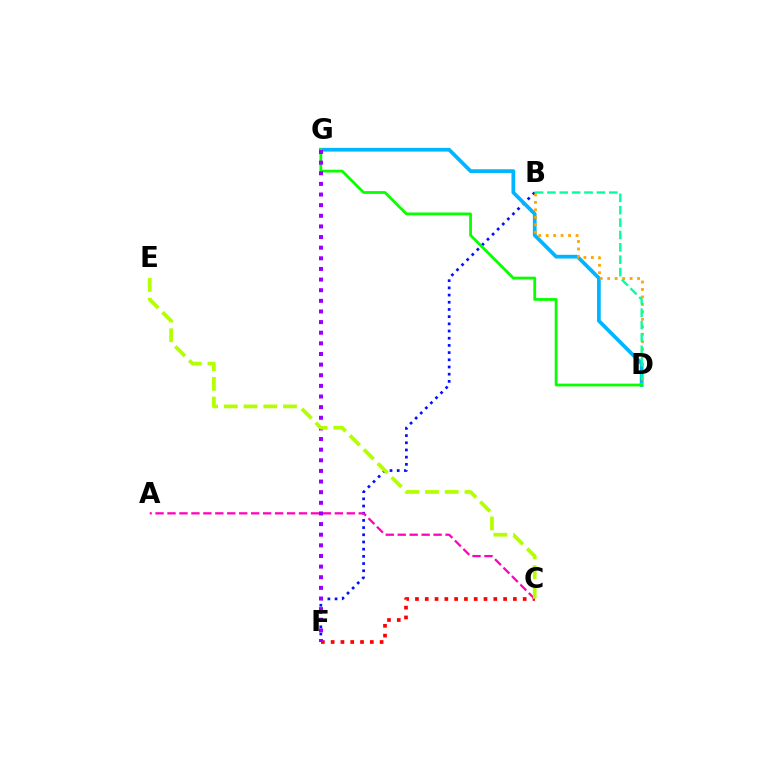{('B', 'F'): [{'color': '#0010ff', 'line_style': 'dotted', 'thickness': 1.95}], ('C', 'F'): [{'color': '#ff0000', 'line_style': 'dotted', 'thickness': 2.66}], ('D', 'G'): [{'color': '#00b5ff', 'line_style': 'solid', 'thickness': 2.68}, {'color': '#08ff00', 'line_style': 'solid', 'thickness': 2.0}], ('B', 'D'): [{'color': '#ffa500', 'line_style': 'dotted', 'thickness': 2.03}, {'color': '#00ff9d', 'line_style': 'dashed', 'thickness': 1.68}], ('A', 'C'): [{'color': '#ff00bd', 'line_style': 'dashed', 'thickness': 1.62}], ('F', 'G'): [{'color': '#9b00ff', 'line_style': 'dotted', 'thickness': 2.89}], ('C', 'E'): [{'color': '#b3ff00', 'line_style': 'dashed', 'thickness': 2.68}]}